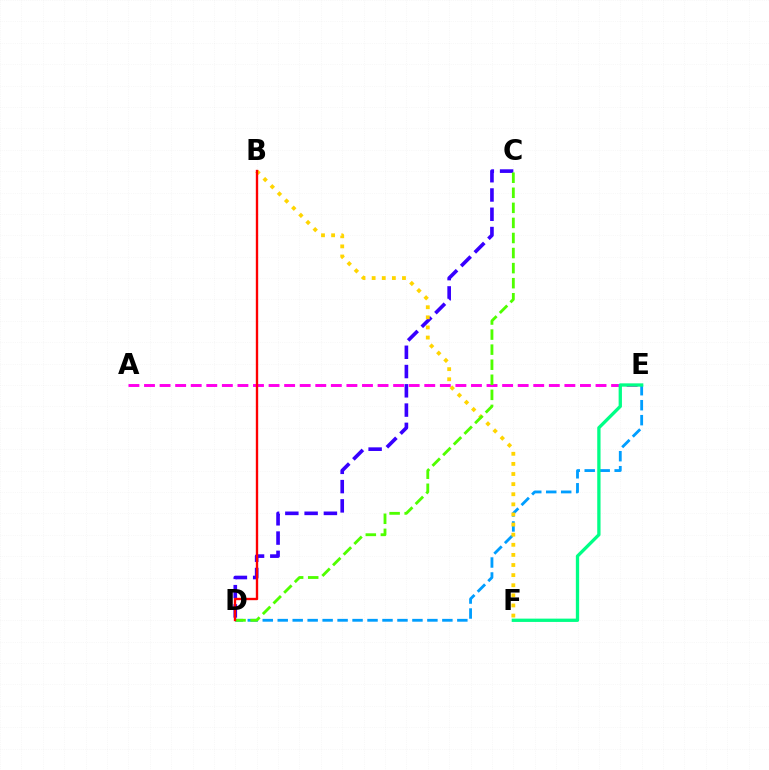{('A', 'E'): [{'color': '#ff00ed', 'line_style': 'dashed', 'thickness': 2.12}], ('C', 'D'): [{'color': '#3700ff', 'line_style': 'dashed', 'thickness': 2.62}, {'color': '#4fff00', 'line_style': 'dashed', 'thickness': 2.05}], ('D', 'E'): [{'color': '#009eff', 'line_style': 'dashed', 'thickness': 2.03}], ('B', 'F'): [{'color': '#ffd500', 'line_style': 'dotted', 'thickness': 2.75}], ('E', 'F'): [{'color': '#00ff86', 'line_style': 'solid', 'thickness': 2.38}], ('B', 'D'): [{'color': '#ff0000', 'line_style': 'solid', 'thickness': 1.7}]}